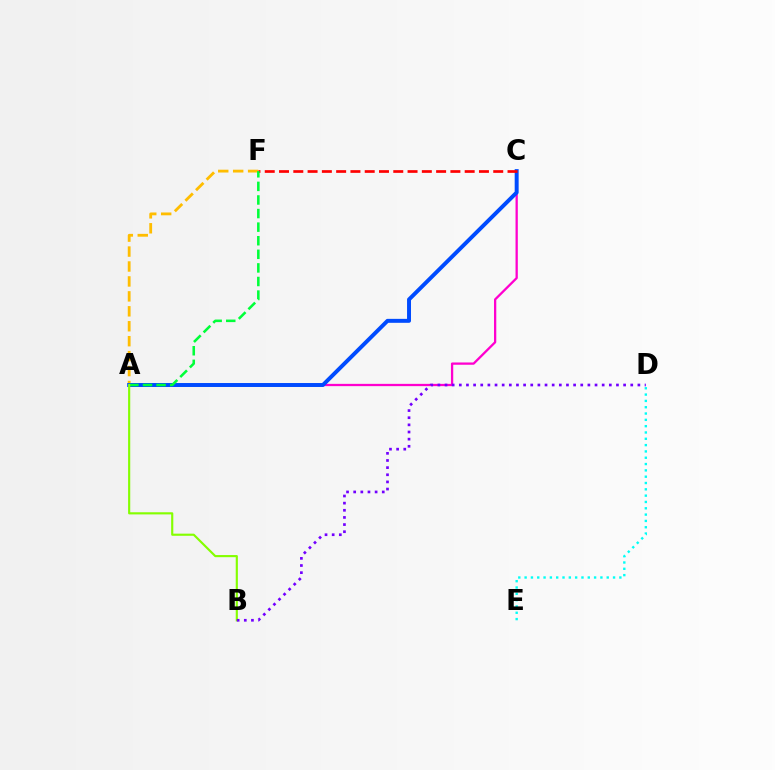{('A', 'C'): [{'color': '#ff00cf', 'line_style': 'solid', 'thickness': 1.64}, {'color': '#004bff', 'line_style': 'solid', 'thickness': 2.85}], ('A', 'F'): [{'color': '#ffbd00', 'line_style': 'dashed', 'thickness': 2.03}, {'color': '#00ff39', 'line_style': 'dashed', 'thickness': 1.85}], ('C', 'F'): [{'color': '#ff0000', 'line_style': 'dashed', 'thickness': 1.94}], ('D', 'E'): [{'color': '#00fff6', 'line_style': 'dotted', 'thickness': 1.72}], ('A', 'B'): [{'color': '#84ff00', 'line_style': 'solid', 'thickness': 1.55}], ('B', 'D'): [{'color': '#7200ff', 'line_style': 'dotted', 'thickness': 1.94}]}